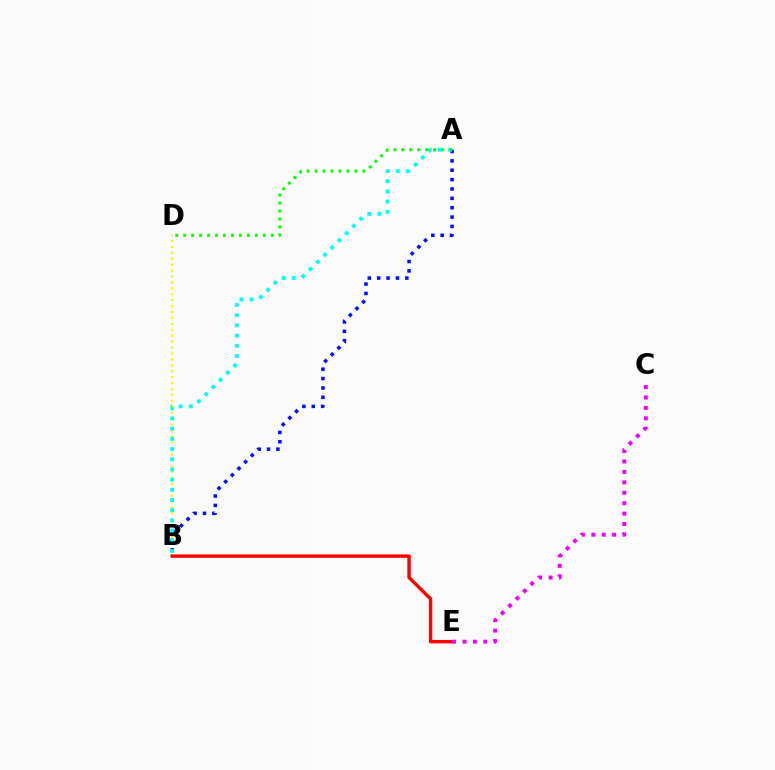{('B', 'D'): [{'color': '#fcf500', 'line_style': 'dotted', 'thickness': 1.61}], ('B', 'E'): [{'color': '#ff0000', 'line_style': 'solid', 'thickness': 2.45}], ('A', 'B'): [{'color': '#0010ff', 'line_style': 'dotted', 'thickness': 2.55}, {'color': '#00fff6', 'line_style': 'dotted', 'thickness': 2.77}], ('C', 'E'): [{'color': '#ee00ff', 'line_style': 'dotted', 'thickness': 2.83}], ('A', 'D'): [{'color': '#08ff00', 'line_style': 'dotted', 'thickness': 2.16}]}